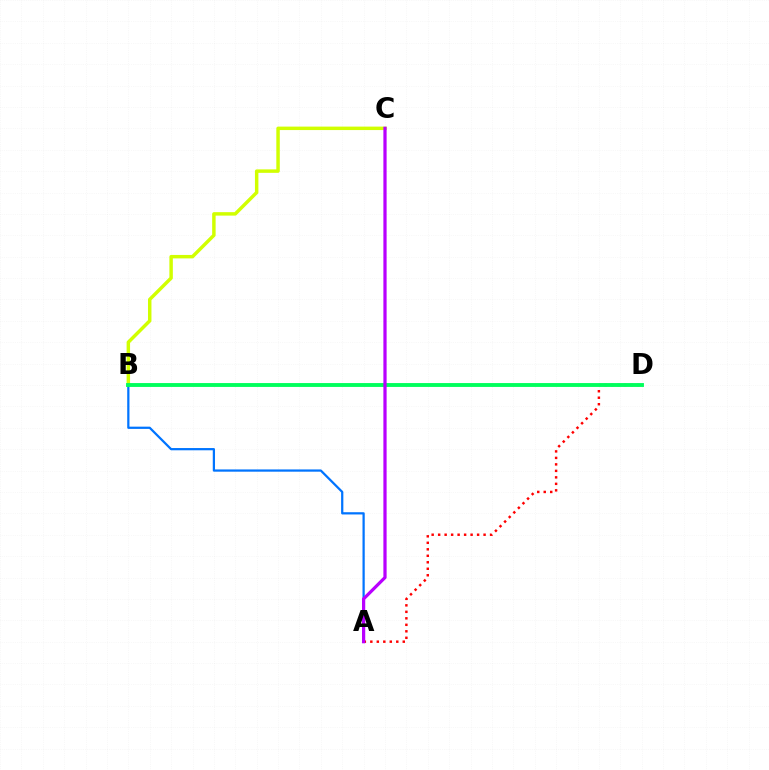{('A', 'D'): [{'color': '#ff0000', 'line_style': 'dotted', 'thickness': 1.76}], ('B', 'C'): [{'color': '#d1ff00', 'line_style': 'solid', 'thickness': 2.49}], ('A', 'B'): [{'color': '#0074ff', 'line_style': 'solid', 'thickness': 1.61}], ('B', 'D'): [{'color': '#00ff5c', 'line_style': 'solid', 'thickness': 2.78}], ('A', 'C'): [{'color': '#b900ff', 'line_style': 'solid', 'thickness': 2.33}]}